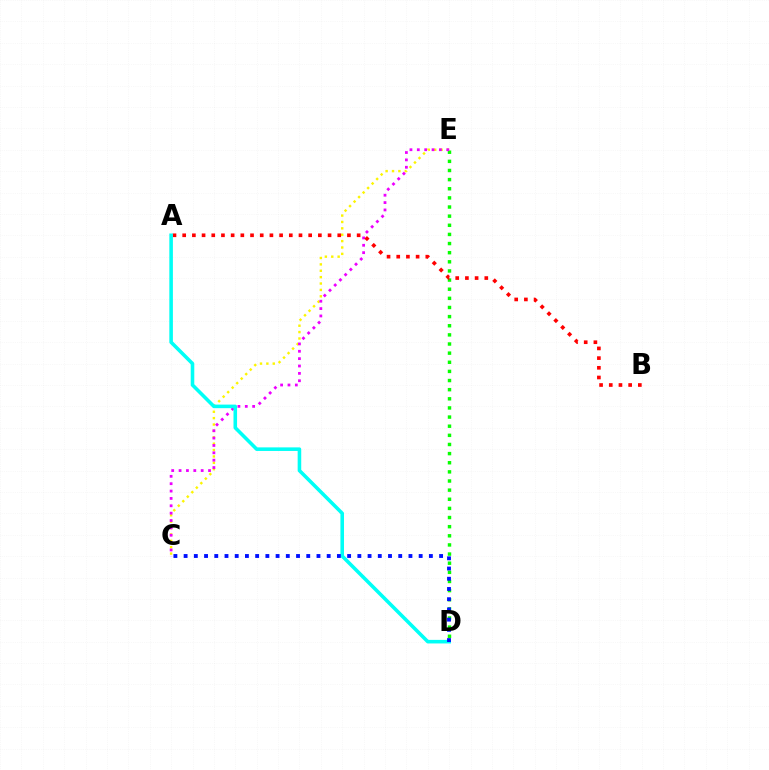{('C', 'E'): [{'color': '#fcf500', 'line_style': 'dotted', 'thickness': 1.73}, {'color': '#ee00ff', 'line_style': 'dotted', 'thickness': 2.0}], ('D', 'E'): [{'color': '#08ff00', 'line_style': 'dotted', 'thickness': 2.48}], ('A', 'B'): [{'color': '#ff0000', 'line_style': 'dotted', 'thickness': 2.63}], ('A', 'D'): [{'color': '#00fff6', 'line_style': 'solid', 'thickness': 2.57}], ('C', 'D'): [{'color': '#0010ff', 'line_style': 'dotted', 'thickness': 2.78}]}